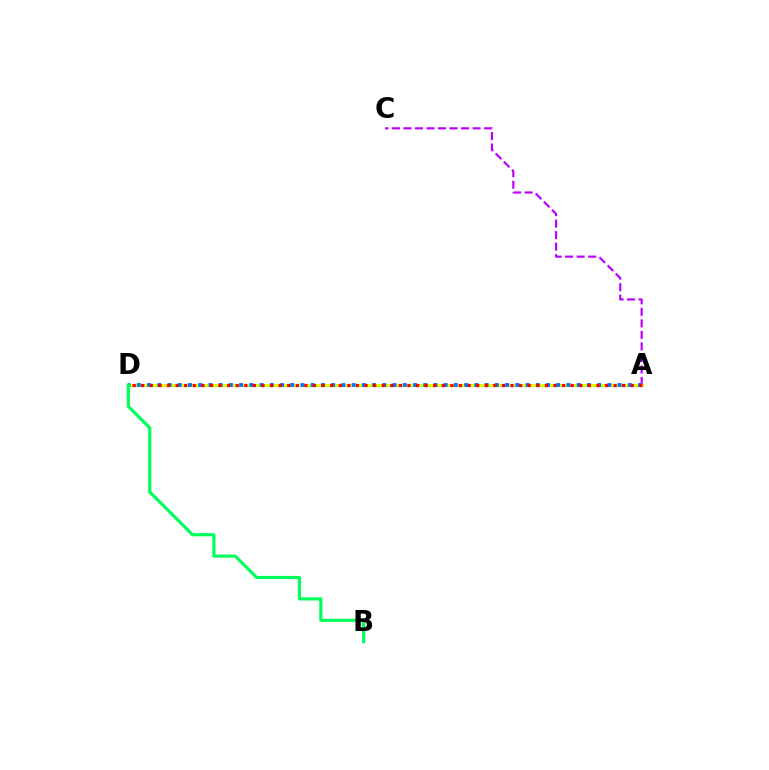{('A', 'C'): [{'color': '#b900ff', 'line_style': 'dashed', 'thickness': 1.56}], ('A', 'D'): [{'color': '#d1ff00', 'line_style': 'solid', 'thickness': 2.06}, {'color': '#0074ff', 'line_style': 'dotted', 'thickness': 2.78}, {'color': '#ff0000', 'line_style': 'dotted', 'thickness': 2.33}], ('B', 'D'): [{'color': '#00ff5c', 'line_style': 'solid', 'thickness': 2.29}]}